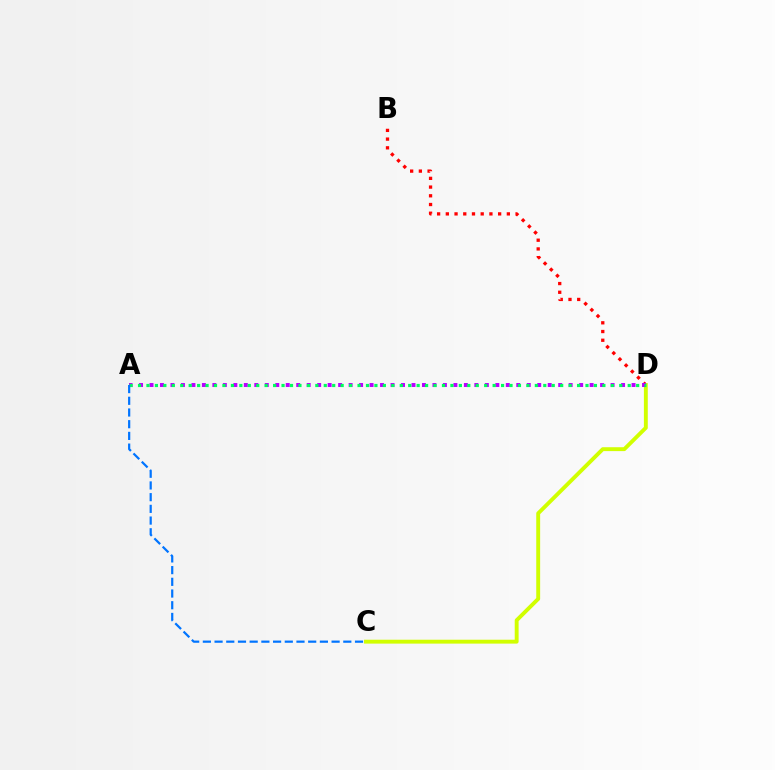{('B', 'D'): [{'color': '#ff0000', 'line_style': 'dotted', 'thickness': 2.37}], ('C', 'D'): [{'color': '#d1ff00', 'line_style': 'solid', 'thickness': 2.8}], ('A', 'D'): [{'color': '#b900ff', 'line_style': 'dotted', 'thickness': 2.85}, {'color': '#00ff5c', 'line_style': 'dotted', 'thickness': 2.29}], ('A', 'C'): [{'color': '#0074ff', 'line_style': 'dashed', 'thickness': 1.59}]}